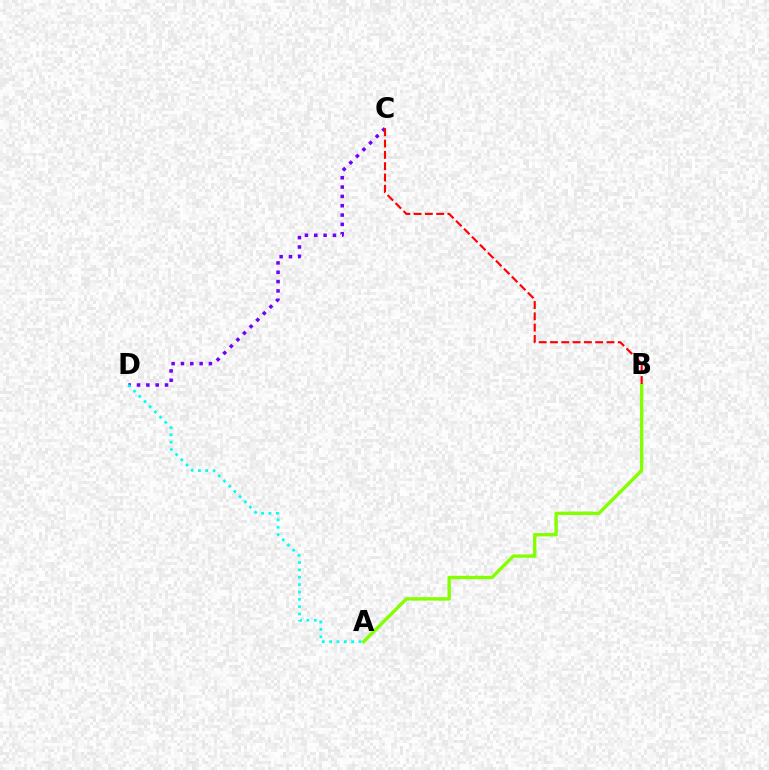{('C', 'D'): [{'color': '#7200ff', 'line_style': 'dotted', 'thickness': 2.54}], ('A', 'B'): [{'color': '#84ff00', 'line_style': 'solid', 'thickness': 2.44}], ('A', 'D'): [{'color': '#00fff6', 'line_style': 'dotted', 'thickness': 2.0}], ('B', 'C'): [{'color': '#ff0000', 'line_style': 'dashed', 'thickness': 1.53}]}